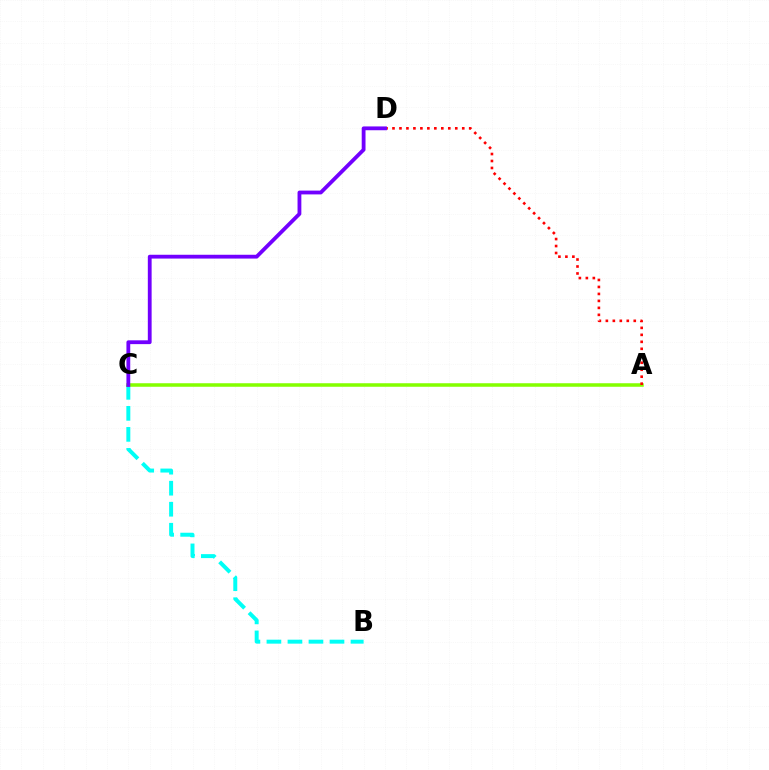{('B', 'C'): [{'color': '#00fff6', 'line_style': 'dashed', 'thickness': 2.86}], ('A', 'C'): [{'color': '#84ff00', 'line_style': 'solid', 'thickness': 2.53}], ('A', 'D'): [{'color': '#ff0000', 'line_style': 'dotted', 'thickness': 1.9}], ('C', 'D'): [{'color': '#7200ff', 'line_style': 'solid', 'thickness': 2.74}]}